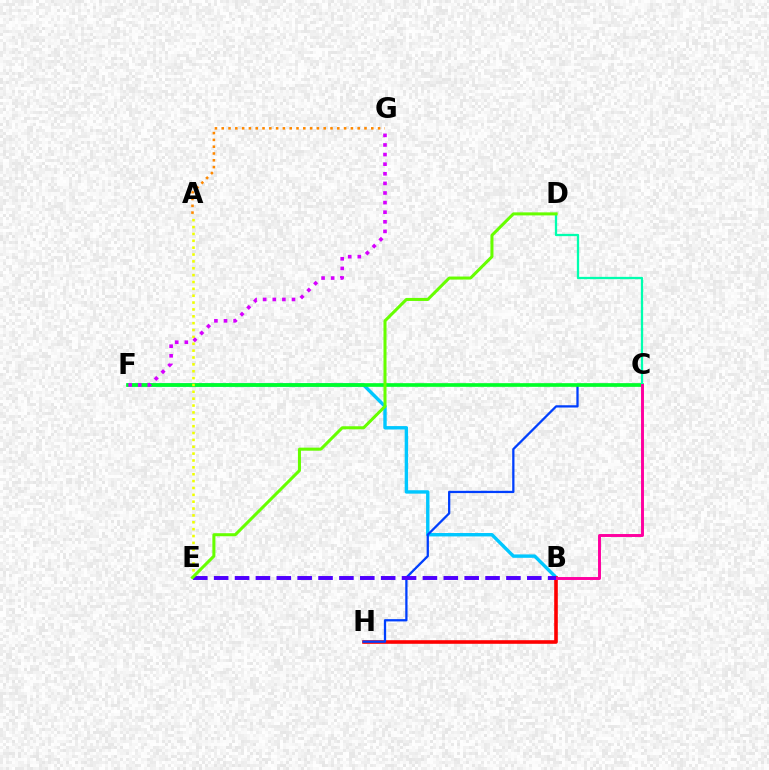{('B', 'F'): [{'color': '#00c7ff', 'line_style': 'solid', 'thickness': 2.45}], ('B', 'H'): [{'color': '#ff0000', 'line_style': 'solid', 'thickness': 2.6}], ('C', 'H'): [{'color': '#003fff', 'line_style': 'solid', 'thickness': 1.64}], ('C', 'F'): [{'color': '#00ff27', 'line_style': 'solid', 'thickness': 2.64}], ('A', 'E'): [{'color': '#eeff00', 'line_style': 'dotted', 'thickness': 1.87}], ('C', 'D'): [{'color': '#00ffaf', 'line_style': 'solid', 'thickness': 1.64}], ('B', 'C'): [{'color': '#ff00a0', 'line_style': 'solid', 'thickness': 2.12}], ('F', 'G'): [{'color': '#d600ff', 'line_style': 'dotted', 'thickness': 2.61}], ('B', 'E'): [{'color': '#4f00ff', 'line_style': 'dashed', 'thickness': 2.84}], ('A', 'G'): [{'color': '#ff8800', 'line_style': 'dotted', 'thickness': 1.85}], ('D', 'E'): [{'color': '#66ff00', 'line_style': 'solid', 'thickness': 2.18}]}